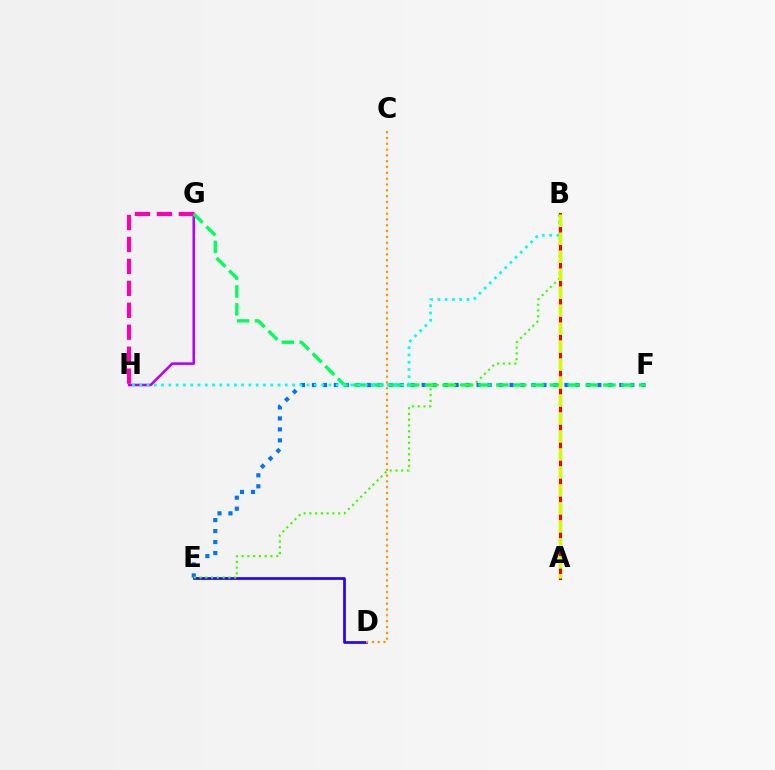{('G', 'H'): [{'color': '#b900ff', 'line_style': 'solid', 'thickness': 1.85}, {'color': '#ff00ac', 'line_style': 'dashed', 'thickness': 2.98}], ('E', 'F'): [{'color': '#0074ff', 'line_style': 'dotted', 'thickness': 2.98}], ('F', 'G'): [{'color': '#00ff5c', 'line_style': 'dashed', 'thickness': 2.43}], ('D', 'E'): [{'color': '#2500ff', 'line_style': 'solid', 'thickness': 1.93}], ('B', 'H'): [{'color': '#00fff6', 'line_style': 'dotted', 'thickness': 1.98}], ('B', 'E'): [{'color': '#3dff00', 'line_style': 'dotted', 'thickness': 1.57}], ('A', 'B'): [{'color': '#ff0000', 'line_style': 'solid', 'thickness': 2.22}, {'color': '#d1ff00', 'line_style': 'dashed', 'thickness': 2.44}], ('C', 'D'): [{'color': '#ff9400', 'line_style': 'dotted', 'thickness': 1.58}]}